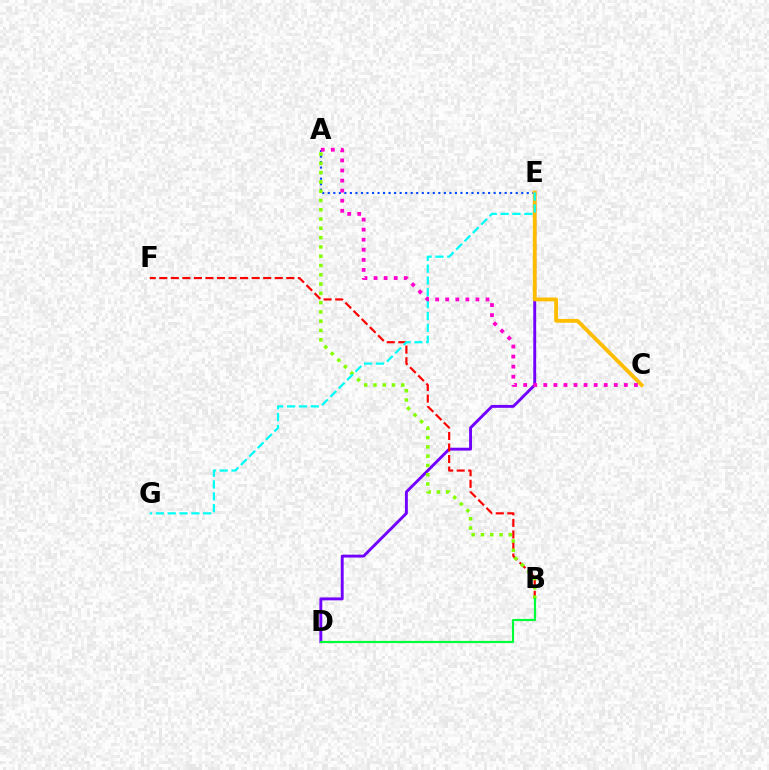{('D', 'E'): [{'color': '#7200ff', 'line_style': 'solid', 'thickness': 2.08}], ('B', 'F'): [{'color': '#ff0000', 'line_style': 'dashed', 'thickness': 1.57}], ('A', 'E'): [{'color': '#004bff', 'line_style': 'dotted', 'thickness': 1.5}], ('C', 'E'): [{'color': '#ffbd00', 'line_style': 'solid', 'thickness': 2.75}], ('A', 'B'): [{'color': '#84ff00', 'line_style': 'dotted', 'thickness': 2.52}], ('E', 'G'): [{'color': '#00fff6', 'line_style': 'dashed', 'thickness': 1.61}], ('B', 'D'): [{'color': '#00ff39', 'line_style': 'solid', 'thickness': 1.58}], ('A', 'C'): [{'color': '#ff00cf', 'line_style': 'dotted', 'thickness': 2.73}]}